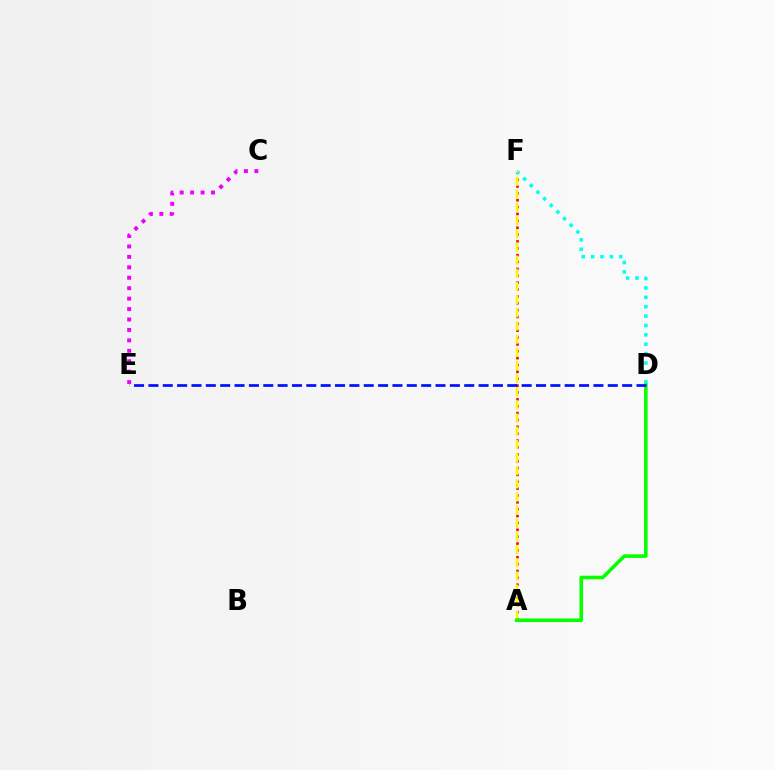{('A', 'F'): [{'color': '#ff0000', 'line_style': 'dotted', 'thickness': 1.87}, {'color': '#fcf500', 'line_style': 'dashed', 'thickness': 1.79}], ('C', 'E'): [{'color': '#ee00ff', 'line_style': 'dotted', 'thickness': 2.84}], ('D', 'F'): [{'color': '#00fff6', 'line_style': 'dotted', 'thickness': 2.55}], ('A', 'D'): [{'color': '#08ff00', 'line_style': 'solid', 'thickness': 2.58}], ('D', 'E'): [{'color': '#0010ff', 'line_style': 'dashed', 'thickness': 1.95}]}